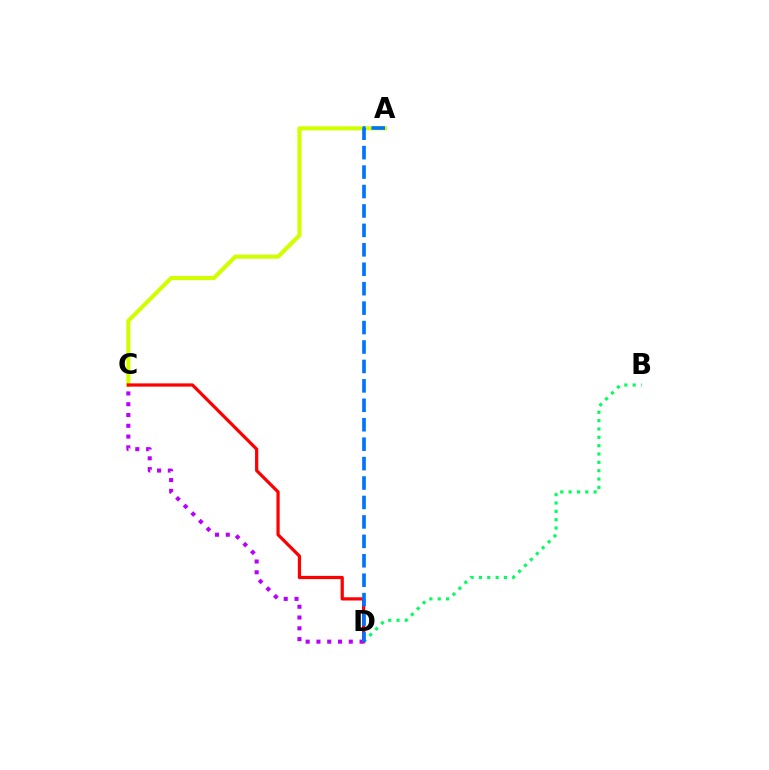{('B', 'D'): [{'color': '#00ff5c', 'line_style': 'dotted', 'thickness': 2.27}], ('A', 'C'): [{'color': '#d1ff00', 'line_style': 'solid', 'thickness': 2.96}], ('C', 'D'): [{'color': '#ff0000', 'line_style': 'solid', 'thickness': 2.32}, {'color': '#b900ff', 'line_style': 'dotted', 'thickness': 2.93}], ('A', 'D'): [{'color': '#0074ff', 'line_style': 'dashed', 'thickness': 2.64}]}